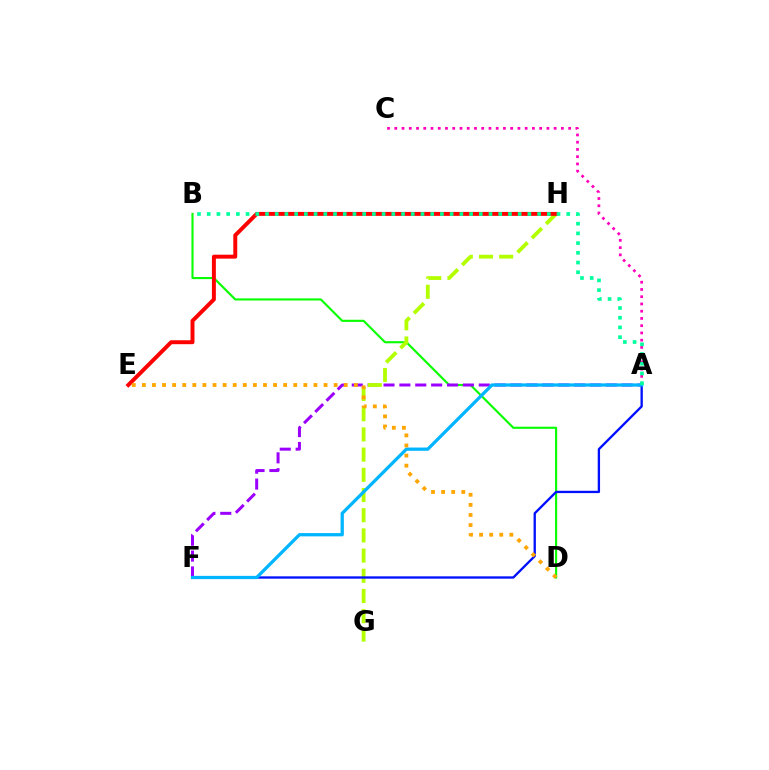{('A', 'C'): [{'color': '#ff00bd', 'line_style': 'dotted', 'thickness': 1.97}], ('B', 'D'): [{'color': '#08ff00', 'line_style': 'solid', 'thickness': 1.53}], ('A', 'F'): [{'color': '#9b00ff', 'line_style': 'dashed', 'thickness': 2.16}, {'color': '#0010ff', 'line_style': 'solid', 'thickness': 1.67}, {'color': '#00b5ff', 'line_style': 'solid', 'thickness': 2.35}], ('G', 'H'): [{'color': '#b3ff00', 'line_style': 'dashed', 'thickness': 2.74}], ('E', 'H'): [{'color': '#ff0000', 'line_style': 'solid', 'thickness': 2.84}], ('A', 'B'): [{'color': '#00ff9d', 'line_style': 'dotted', 'thickness': 2.64}], ('D', 'E'): [{'color': '#ffa500', 'line_style': 'dotted', 'thickness': 2.74}]}